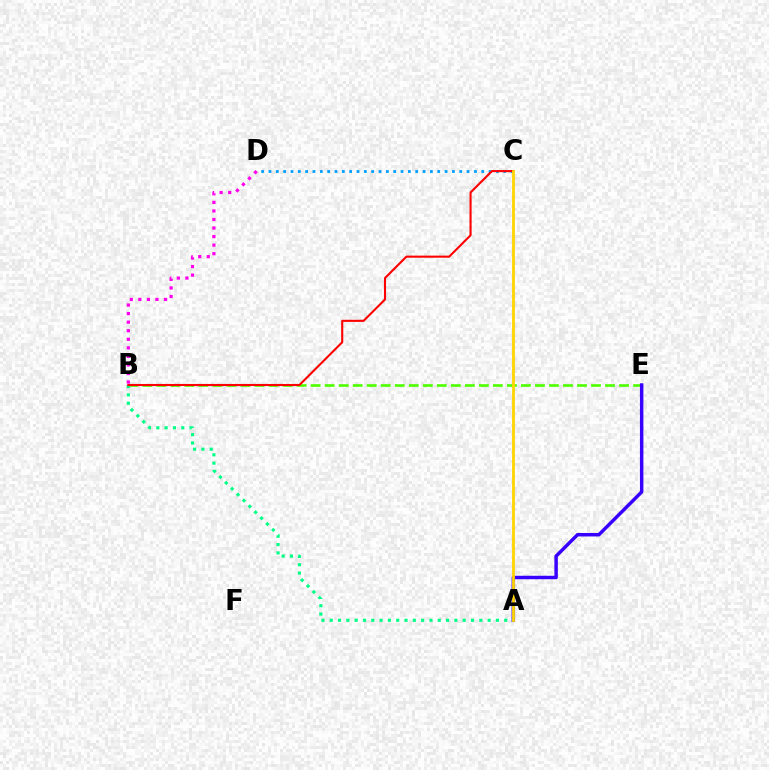{('C', 'D'): [{'color': '#009eff', 'line_style': 'dotted', 'thickness': 1.99}], ('B', 'E'): [{'color': '#4fff00', 'line_style': 'dashed', 'thickness': 1.9}], ('A', 'E'): [{'color': '#3700ff', 'line_style': 'solid', 'thickness': 2.49}], ('A', 'B'): [{'color': '#00ff86', 'line_style': 'dotted', 'thickness': 2.26}], ('B', 'D'): [{'color': '#ff00ed', 'line_style': 'dotted', 'thickness': 2.32}], ('B', 'C'): [{'color': '#ff0000', 'line_style': 'solid', 'thickness': 1.51}], ('A', 'C'): [{'color': '#ffd500', 'line_style': 'solid', 'thickness': 2.01}]}